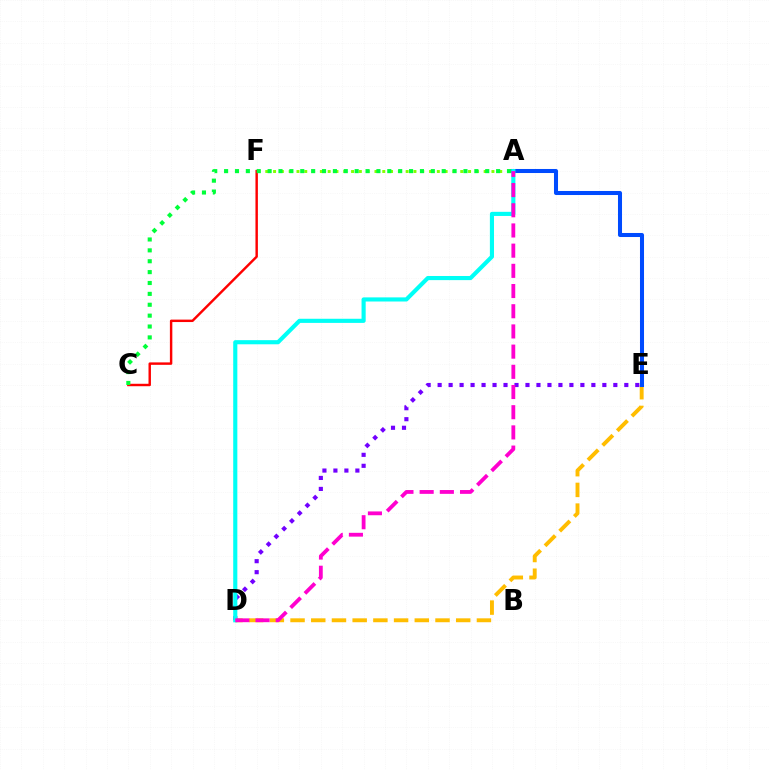{('A', 'F'): [{'color': '#84ff00', 'line_style': 'dotted', 'thickness': 2.12}], ('D', 'E'): [{'color': '#ffbd00', 'line_style': 'dashed', 'thickness': 2.81}, {'color': '#7200ff', 'line_style': 'dotted', 'thickness': 2.98}], ('C', 'F'): [{'color': '#ff0000', 'line_style': 'solid', 'thickness': 1.76}], ('A', 'C'): [{'color': '#00ff39', 'line_style': 'dotted', 'thickness': 2.96}], ('A', 'E'): [{'color': '#004bff', 'line_style': 'solid', 'thickness': 2.91}], ('A', 'D'): [{'color': '#00fff6', 'line_style': 'solid', 'thickness': 2.97}, {'color': '#ff00cf', 'line_style': 'dashed', 'thickness': 2.74}]}